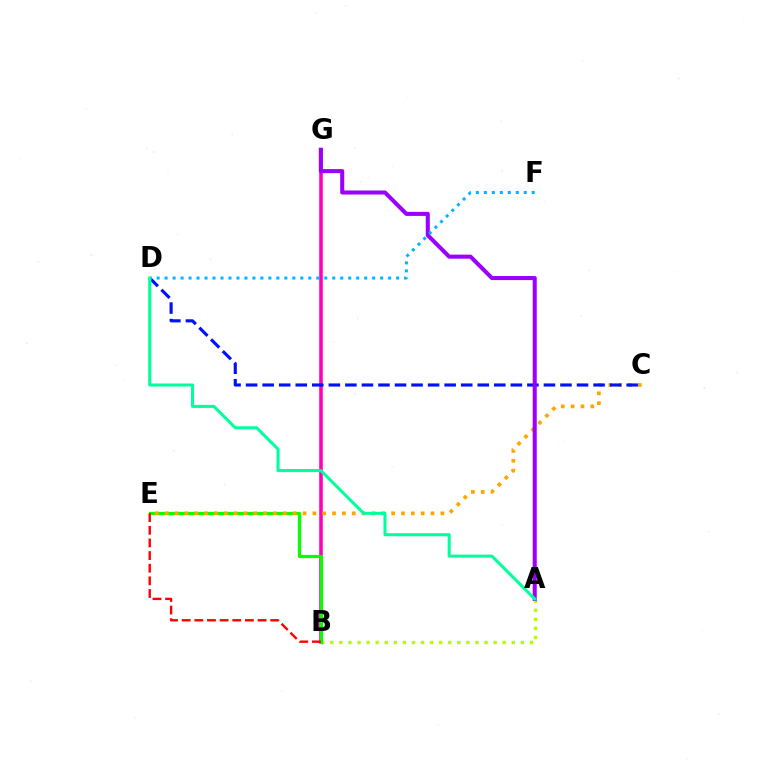{('B', 'G'): [{'color': '#ff00bd', 'line_style': 'solid', 'thickness': 2.58}], ('A', 'B'): [{'color': '#b3ff00', 'line_style': 'dotted', 'thickness': 2.47}], ('B', 'E'): [{'color': '#08ff00', 'line_style': 'solid', 'thickness': 2.33}, {'color': '#ff0000', 'line_style': 'dashed', 'thickness': 1.72}], ('C', 'E'): [{'color': '#ffa500', 'line_style': 'dotted', 'thickness': 2.67}], ('C', 'D'): [{'color': '#0010ff', 'line_style': 'dashed', 'thickness': 2.25}], ('A', 'G'): [{'color': '#9b00ff', 'line_style': 'solid', 'thickness': 2.92}], ('D', 'F'): [{'color': '#00b5ff', 'line_style': 'dotted', 'thickness': 2.17}], ('A', 'D'): [{'color': '#00ff9d', 'line_style': 'solid', 'thickness': 2.2}]}